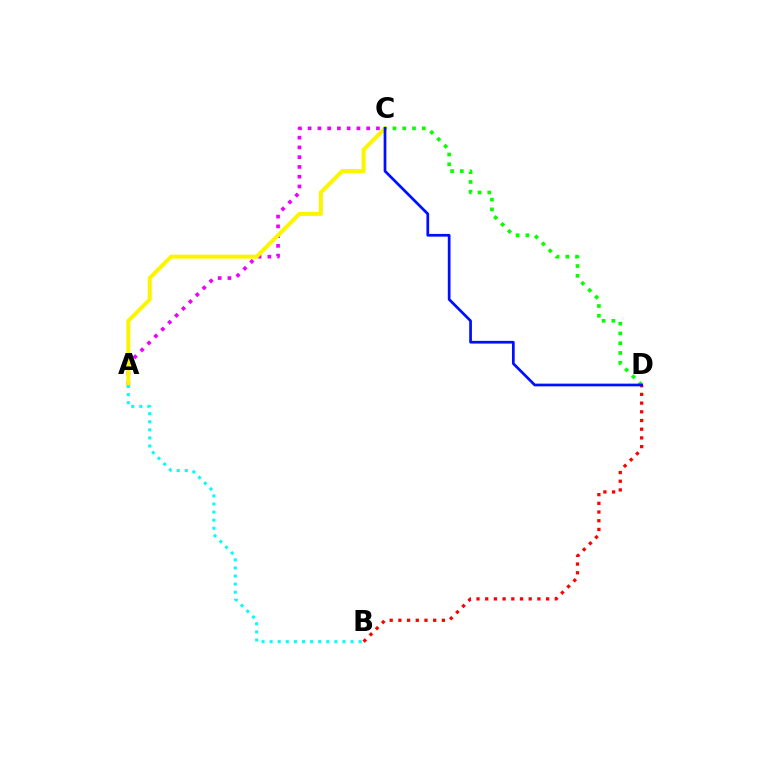{('A', 'C'): [{'color': '#ee00ff', 'line_style': 'dotted', 'thickness': 2.65}, {'color': '#fcf500', 'line_style': 'solid', 'thickness': 2.89}], ('B', 'D'): [{'color': '#ff0000', 'line_style': 'dotted', 'thickness': 2.36}], ('C', 'D'): [{'color': '#08ff00', 'line_style': 'dotted', 'thickness': 2.65}, {'color': '#0010ff', 'line_style': 'solid', 'thickness': 1.96}], ('A', 'B'): [{'color': '#00fff6', 'line_style': 'dotted', 'thickness': 2.2}]}